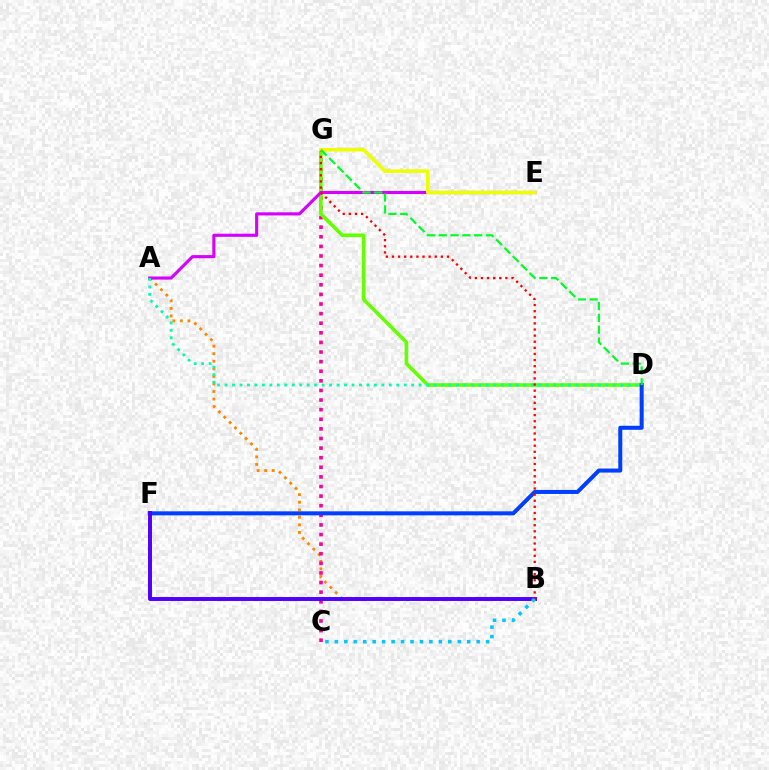{('A', 'B'): [{'color': '#ff8800', 'line_style': 'dotted', 'thickness': 2.05}], ('C', 'G'): [{'color': '#ff00a0', 'line_style': 'dotted', 'thickness': 2.61}], ('D', 'G'): [{'color': '#66ff00', 'line_style': 'solid', 'thickness': 2.61}, {'color': '#00ff27', 'line_style': 'dashed', 'thickness': 1.61}], ('D', 'F'): [{'color': '#003fff', 'line_style': 'solid', 'thickness': 2.89}], ('A', 'E'): [{'color': '#d600ff', 'line_style': 'solid', 'thickness': 2.25}], ('A', 'D'): [{'color': '#00ffaf', 'line_style': 'dotted', 'thickness': 2.03}], ('B', 'F'): [{'color': '#4f00ff', 'line_style': 'solid', 'thickness': 2.84}], ('B', 'C'): [{'color': '#00c7ff', 'line_style': 'dotted', 'thickness': 2.57}], ('B', 'G'): [{'color': '#ff0000', 'line_style': 'dotted', 'thickness': 1.66}], ('E', 'G'): [{'color': '#eeff00', 'line_style': 'solid', 'thickness': 2.56}]}